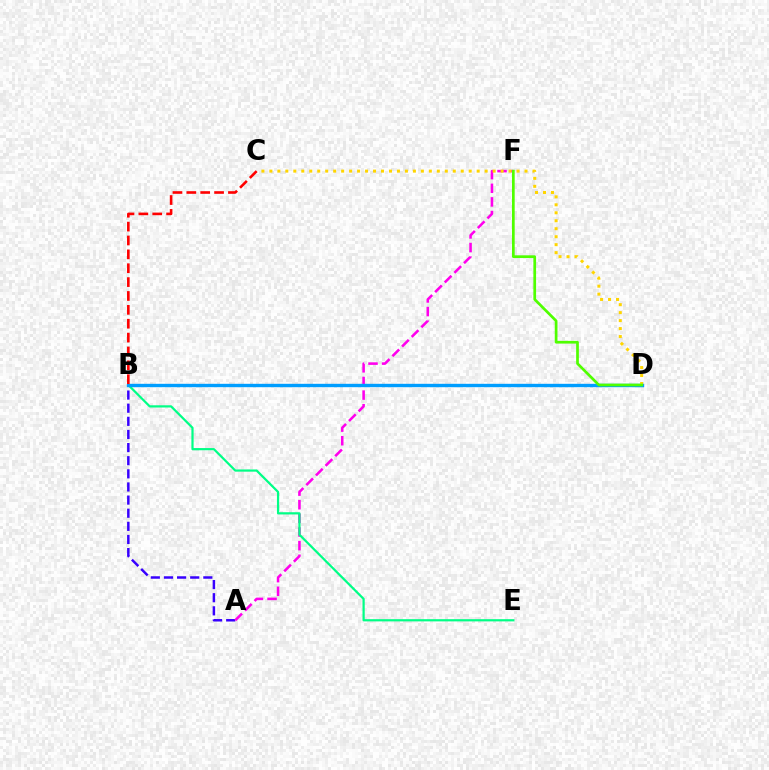{('A', 'B'): [{'color': '#3700ff', 'line_style': 'dashed', 'thickness': 1.78}], ('A', 'F'): [{'color': '#ff00ed', 'line_style': 'dashed', 'thickness': 1.85}], ('B', 'E'): [{'color': '#00ff86', 'line_style': 'solid', 'thickness': 1.59}], ('B', 'D'): [{'color': '#009eff', 'line_style': 'solid', 'thickness': 2.44}], ('C', 'D'): [{'color': '#ffd500', 'line_style': 'dotted', 'thickness': 2.17}], ('D', 'F'): [{'color': '#4fff00', 'line_style': 'solid', 'thickness': 1.95}], ('B', 'C'): [{'color': '#ff0000', 'line_style': 'dashed', 'thickness': 1.88}]}